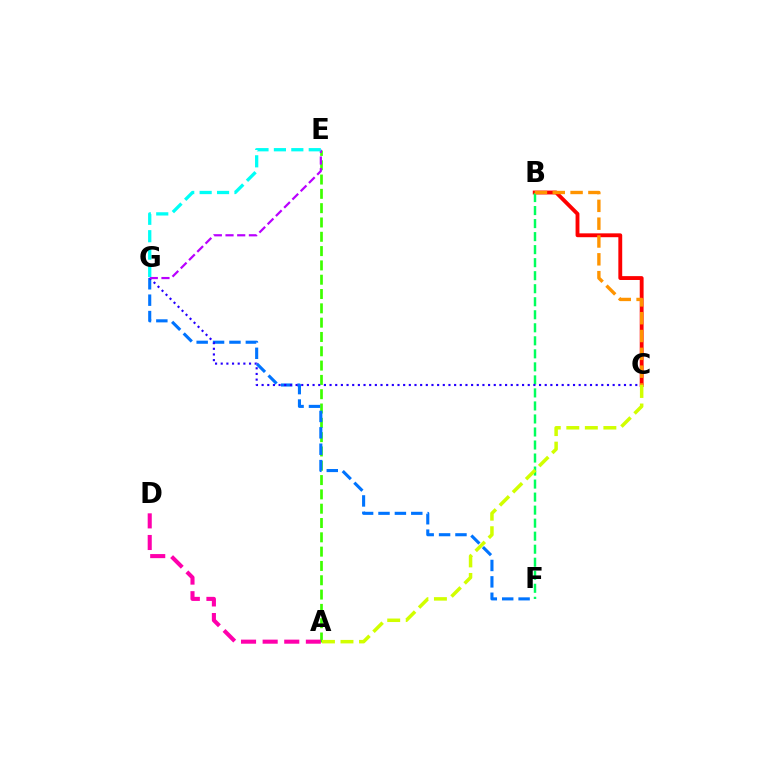{('A', 'E'): [{'color': '#3dff00', 'line_style': 'dashed', 'thickness': 1.94}], ('F', 'G'): [{'color': '#0074ff', 'line_style': 'dashed', 'thickness': 2.23}], ('A', 'D'): [{'color': '#ff00ac', 'line_style': 'dashed', 'thickness': 2.94}], ('B', 'C'): [{'color': '#ff0000', 'line_style': 'solid', 'thickness': 2.78}, {'color': '#ff9400', 'line_style': 'dashed', 'thickness': 2.42}], ('B', 'F'): [{'color': '#00ff5c', 'line_style': 'dashed', 'thickness': 1.77}], ('C', 'G'): [{'color': '#2500ff', 'line_style': 'dotted', 'thickness': 1.54}], ('A', 'C'): [{'color': '#d1ff00', 'line_style': 'dashed', 'thickness': 2.52}], ('E', 'G'): [{'color': '#b900ff', 'line_style': 'dashed', 'thickness': 1.59}, {'color': '#00fff6', 'line_style': 'dashed', 'thickness': 2.37}]}